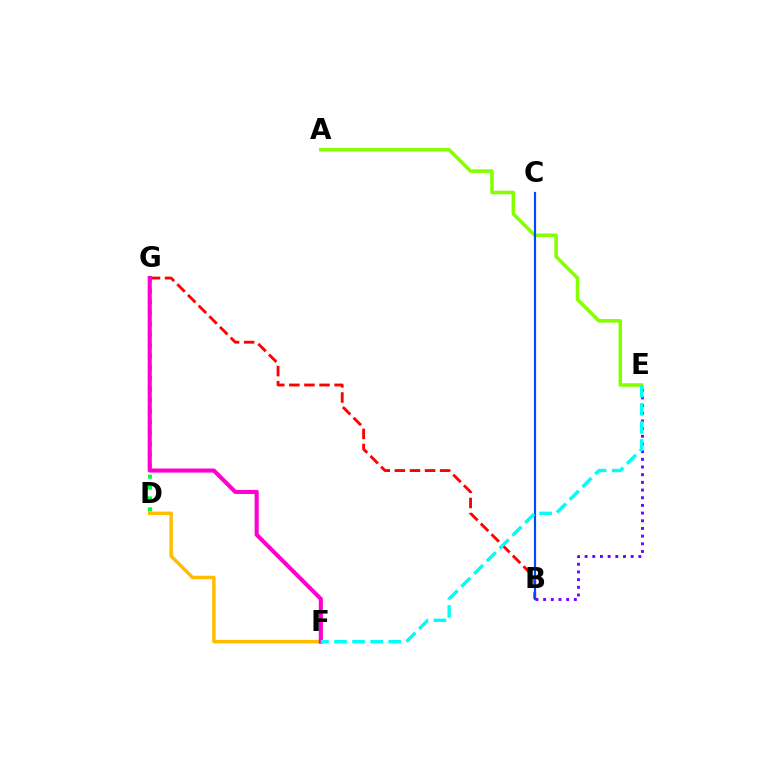{('B', 'E'): [{'color': '#7200ff', 'line_style': 'dotted', 'thickness': 2.09}], ('D', 'G'): [{'color': '#00ff39', 'line_style': 'dotted', 'thickness': 2.97}], ('B', 'G'): [{'color': '#ff0000', 'line_style': 'dashed', 'thickness': 2.05}], ('D', 'F'): [{'color': '#ffbd00', 'line_style': 'solid', 'thickness': 2.52}], ('A', 'E'): [{'color': '#84ff00', 'line_style': 'solid', 'thickness': 2.54}], ('F', 'G'): [{'color': '#ff00cf', 'line_style': 'solid', 'thickness': 2.95}], ('B', 'C'): [{'color': '#004bff', 'line_style': 'solid', 'thickness': 1.58}], ('E', 'F'): [{'color': '#00fff6', 'line_style': 'dashed', 'thickness': 2.45}]}